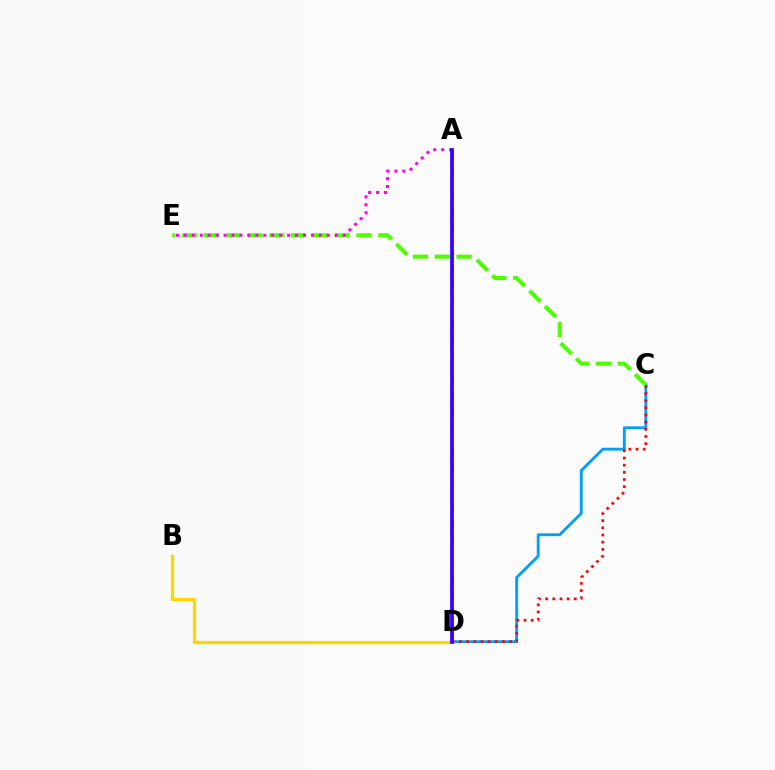{('C', 'D'): [{'color': '#009eff', 'line_style': 'solid', 'thickness': 2.05}, {'color': '#ff0000', 'line_style': 'dotted', 'thickness': 1.95}], ('C', 'E'): [{'color': '#4fff00', 'line_style': 'dashed', 'thickness': 2.96}], ('A', 'E'): [{'color': '#ff00ed', 'line_style': 'dotted', 'thickness': 2.16}], ('A', 'D'): [{'color': '#00ff86', 'line_style': 'dashed', 'thickness': 1.93}, {'color': '#3700ff', 'line_style': 'solid', 'thickness': 2.69}], ('B', 'D'): [{'color': '#ffd500', 'line_style': 'solid', 'thickness': 2.39}]}